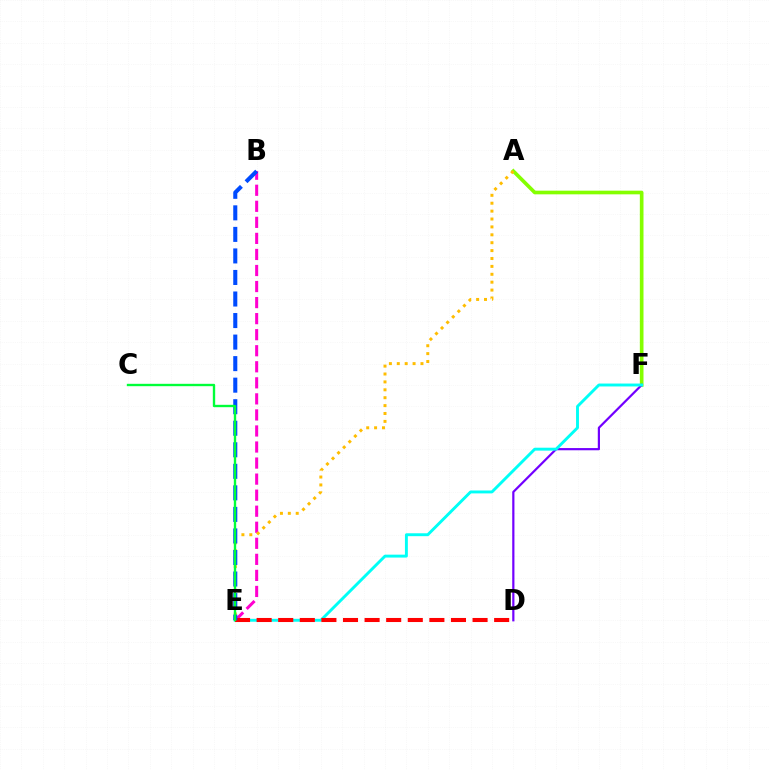{('B', 'E'): [{'color': '#ff00cf', 'line_style': 'dashed', 'thickness': 2.18}, {'color': '#004bff', 'line_style': 'dashed', 'thickness': 2.93}], ('A', 'F'): [{'color': '#84ff00', 'line_style': 'solid', 'thickness': 2.63}], ('D', 'F'): [{'color': '#7200ff', 'line_style': 'solid', 'thickness': 1.59}], ('E', 'F'): [{'color': '#00fff6', 'line_style': 'solid', 'thickness': 2.09}], ('A', 'E'): [{'color': '#ffbd00', 'line_style': 'dotted', 'thickness': 2.15}], ('D', 'E'): [{'color': '#ff0000', 'line_style': 'dashed', 'thickness': 2.93}], ('C', 'E'): [{'color': '#00ff39', 'line_style': 'solid', 'thickness': 1.71}]}